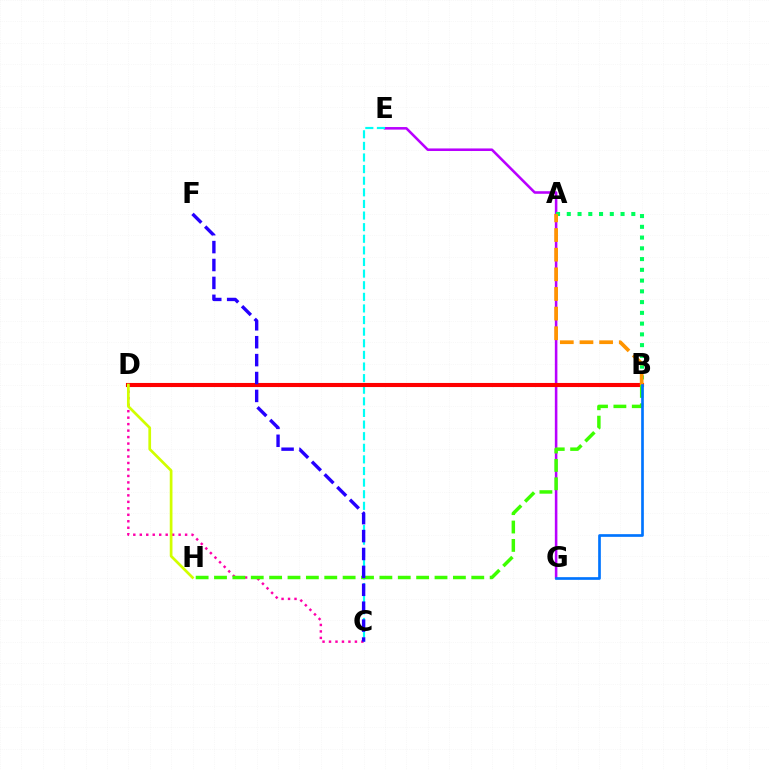{('E', 'G'): [{'color': '#b900ff', 'line_style': 'solid', 'thickness': 1.84}], ('A', 'B'): [{'color': '#00ff5c', 'line_style': 'dotted', 'thickness': 2.92}, {'color': '#ff9400', 'line_style': 'dashed', 'thickness': 2.67}], ('C', 'E'): [{'color': '#00fff6', 'line_style': 'dashed', 'thickness': 1.58}], ('B', 'D'): [{'color': '#ff0000', 'line_style': 'solid', 'thickness': 2.95}], ('C', 'D'): [{'color': '#ff00ac', 'line_style': 'dotted', 'thickness': 1.76}], ('D', 'H'): [{'color': '#d1ff00', 'line_style': 'solid', 'thickness': 1.95}], ('B', 'H'): [{'color': '#3dff00', 'line_style': 'dashed', 'thickness': 2.5}], ('B', 'G'): [{'color': '#0074ff', 'line_style': 'solid', 'thickness': 1.93}], ('C', 'F'): [{'color': '#2500ff', 'line_style': 'dashed', 'thickness': 2.43}]}